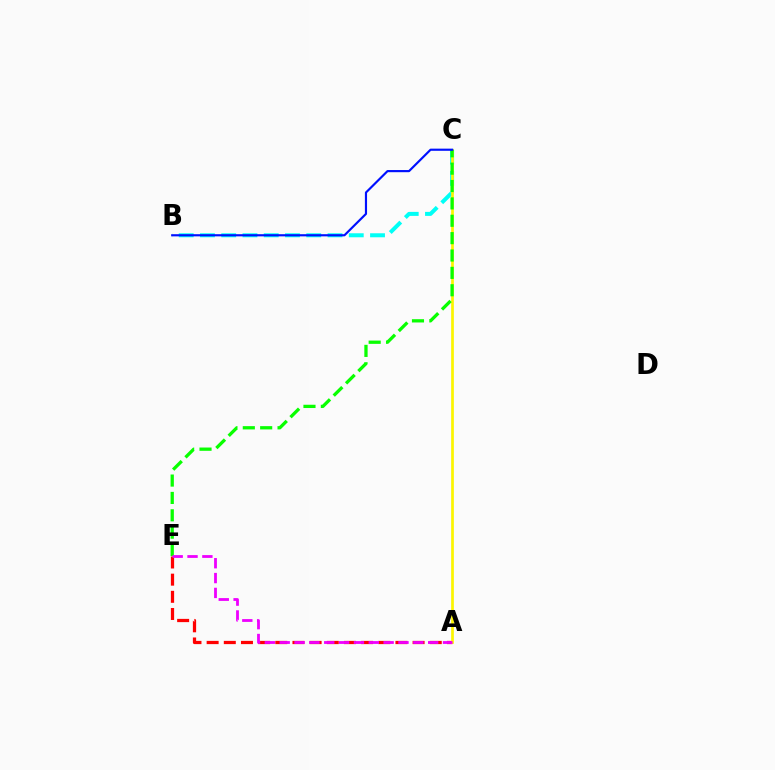{('B', 'C'): [{'color': '#00fff6', 'line_style': 'dashed', 'thickness': 2.89}, {'color': '#0010ff', 'line_style': 'solid', 'thickness': 1.56}], ('A', 'E'): [{'color': '#ff0000', 'line_style': 'dashed', 'thickness': 2.33}, {'color': '#ee00ff', 'line_style': 'dashed', 'thickness': 2.02}], ('A', 'C'): [{'color': '#fcf500', 'line_style': 'solid', 'thickness': 1.95}], ('C', 'E'): [{'color': '#08ff00', 'line_style': 'dashed', 'thickness': 2.36}]}